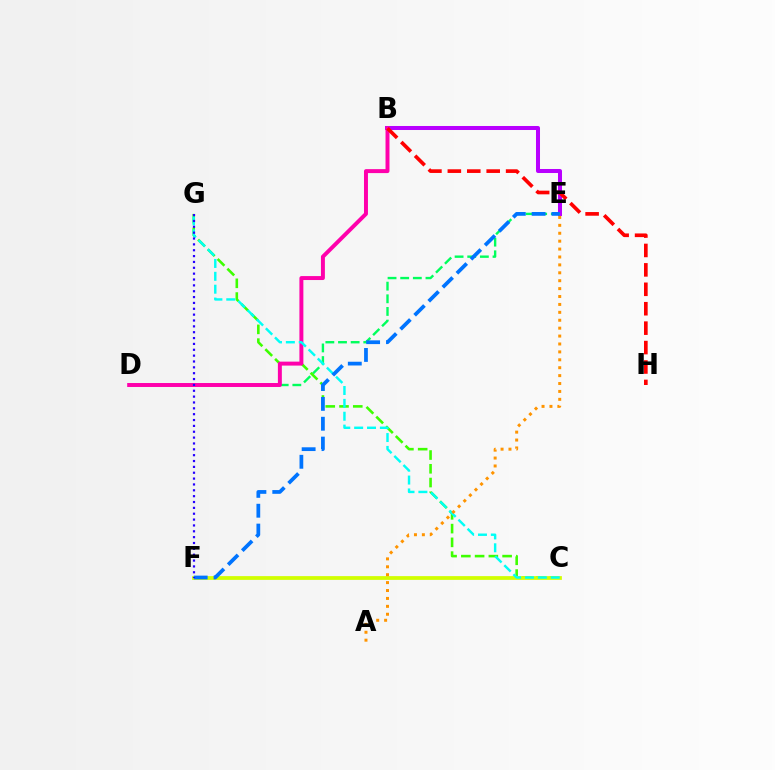{('B', 'E'): [{'color': '#b900ff', 'line_style': 'solid', 'thickness': 2.89}], ('D', 'E'): [{'color': '#00ff5c', 'line_style': 'dashed', 'thickness': 1.72}], ('C', 'G'): [{'color': '#3dff00', 'line_style': 'dashed', 'thickness': 1.87}, {'color': '#00fff6', 'line_style': 'dashed', 'thickness': 1.75}], ('B', 'D'): [{'color': '#ff00ac', 'line_style': 'solid', 'thickness': 2.85}], ('C', 'F'): [{'color': '#d1ff00', 'line_style': 'solid', 'thickness': 2.7}], ('B', 'H'): [{'color': '#ff0000', 'line_style': 'dashed', 'thickness': 2.64}], ('E', 'F'): [{'color': '#0074ff', 'line_style': 'dashed', 'thickness': 2.7}], ('F', 'G'): [{'color': '#2500ff', 'line_style': 'dotted', 'thickness': 1.59}], ('A', 'E'): [{'color': '#ff9400', 'line_style': 'dotted', 'thickness': 2.15}]}